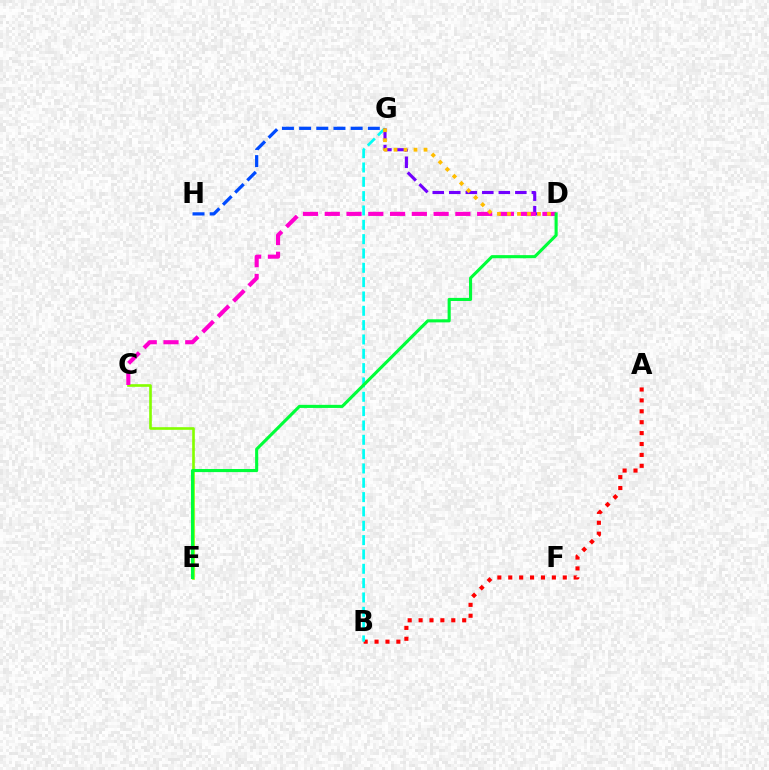{('A', 'B'): [{'color': '#ff0000', 'line_style': 'dotted', 'thickness': 2.96}], ('C', 'E'): [{'color': '#84ff00', 'line_style': 'solid', 'thickness': 1.9}], ('G', 'H'): [{'color': '#004bff', 'line_style': 'dashed', 'thickness': 2.33}], ('B', 'G'): [{'color': '#00fff6', 'line_style': 'dashed', 'thickness': 1.95}], ('D', 'G'): [{'color': '#7200ff', 'line_style': 'dashed', 'thickness': 2.24}, {'color': '#ffbd00', 'line_style': 'dotted', 'thickness': 2.72}], ('C', 'D'): [{'color': '#ff00cf', 'line_style': 'dashed', 'thickness': 2.96}], ('D', 'E'): [{'color': '#00ff39', 'line_style': 'solid', 'thickness': 2.23}]}